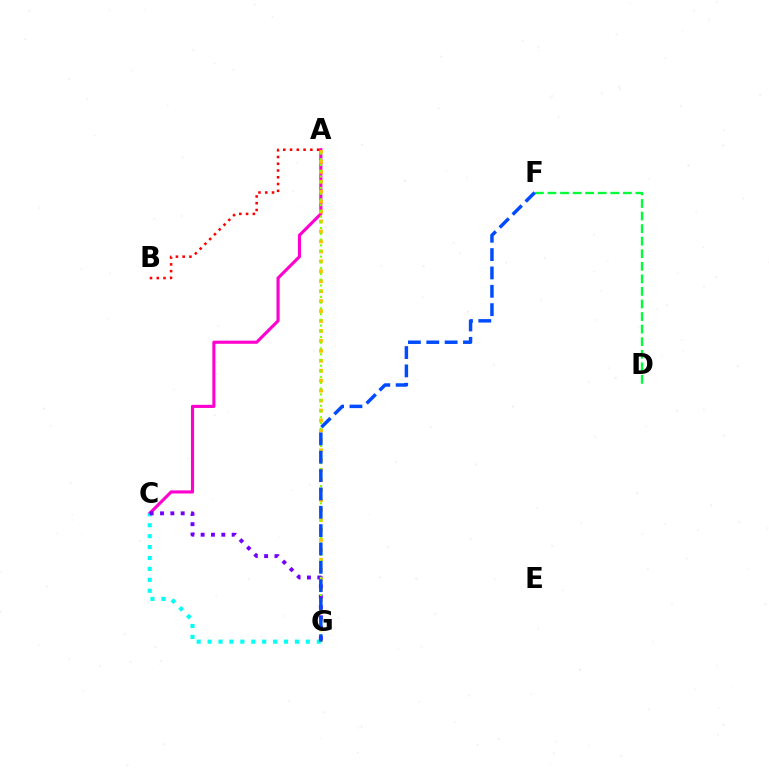{('A', 'C'): [{'color': '#ff00cf', 'line_style': 'solid', 'thickness': 2.24}], ('A', 'G'): [{'color': '#ffbd00', 'line_style': 'dotted', 'thickness': 2.7}, {'color': '#84ff00', 'line_style': 'dotted', 'thickness': 1.56}], ('C', 'G'): [{'color': '#00fff6', 'line_style': 'dotted', 'thickness': 2.97}, {'color': '#7200ff', 'line_style': 'dotted', 'thickness': 2.81}], ('A', 'B'): [{'color': '#ff0000', 'line_style': 'dotted', 'thickness': 1.84}], ('D', 'F'): [{'color': '#00ff39', 'line_style': 'dashed', 'thickness': 1.71}], ('F', 'G'): [{'color': '#004bff', 'line_style': 'dashed', 'thickness': 2.49}]}